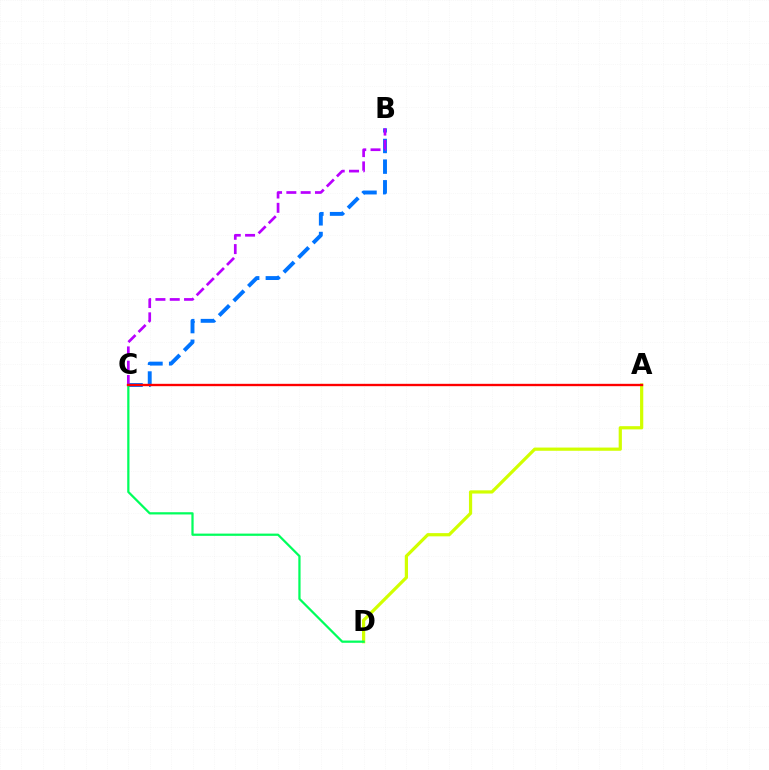{('B', 'C'): [{'color': '#0074ff', 'line_style': 'dashed', 'thickness': 2.81}, {'color': '#b900ff', 'line_style': 'dashed', 'thickness': 1.94}], ('A', 'D'): [{'color': '#d1ff00', 'line_style': 'solid', 'thickness': 2.31}], ('C', 'D'): [{'color': '#00ff5c', 'line_style': 'solid', 'thickness': 1.61}], ('A', 'C'): [{'color': '#ff0000', 'line_style': 'solid', 'thickness': 1.69}]}